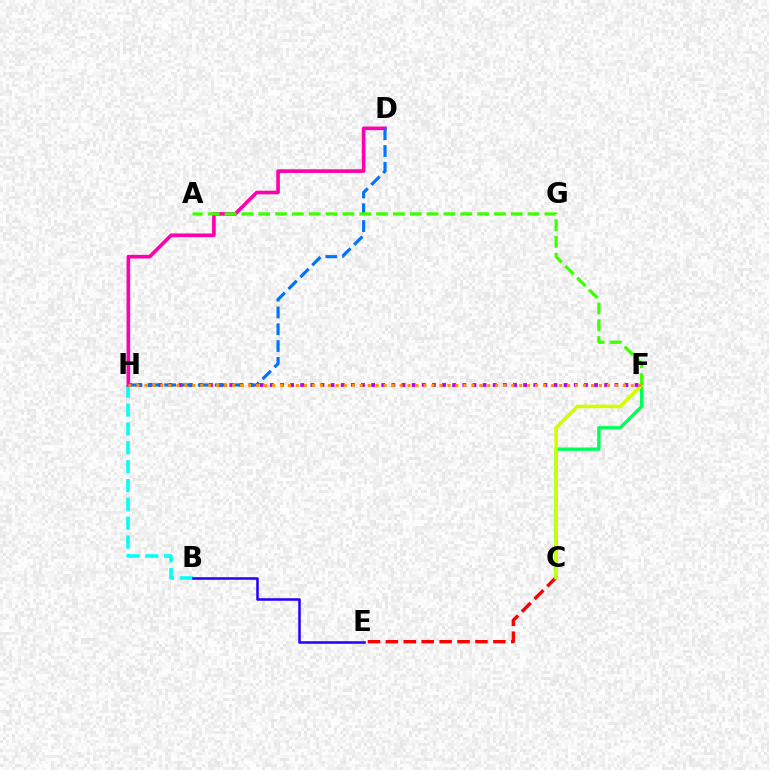{('C', 'E'): [{'color': '#ff0000', 'line_style': 'dashed', 'thickness': 2.43}], ('B', 'H'): [{'color': '#00fff6', 'line_style': 'dashed', 'thickness': 2.56}], ('C', 'F'): [{'color': '#00ff5c', 'line_style': 'solid', 'thickness': 2.41}, {'color': '#d1ff00', 'line_style': 'solid', 'thickness': 2.58}], ('B', 'E'): [{'color': '#2500ff', 'line_style': 'solid', 'thickness': 1.82}], ('F', 'H'): [{'color': '#b900ff', 'line_style': 'dotted', 'thickness': 2.75}, {'color': '#ff9400', 'line_style': 'dotted', 'thickness': 2.17}], ('D', 'H'): [{'color': '#ff00ac', 'line_style': 'solid', 'thickness': 2.61}, {'color': '#0074ff', 'line_style': 'dashed', 'thickness': 2.28}], ('A', 'F'): [{'color': '#3dff00', 'line_style': 'dashed', 'thickness': 2.29}]}